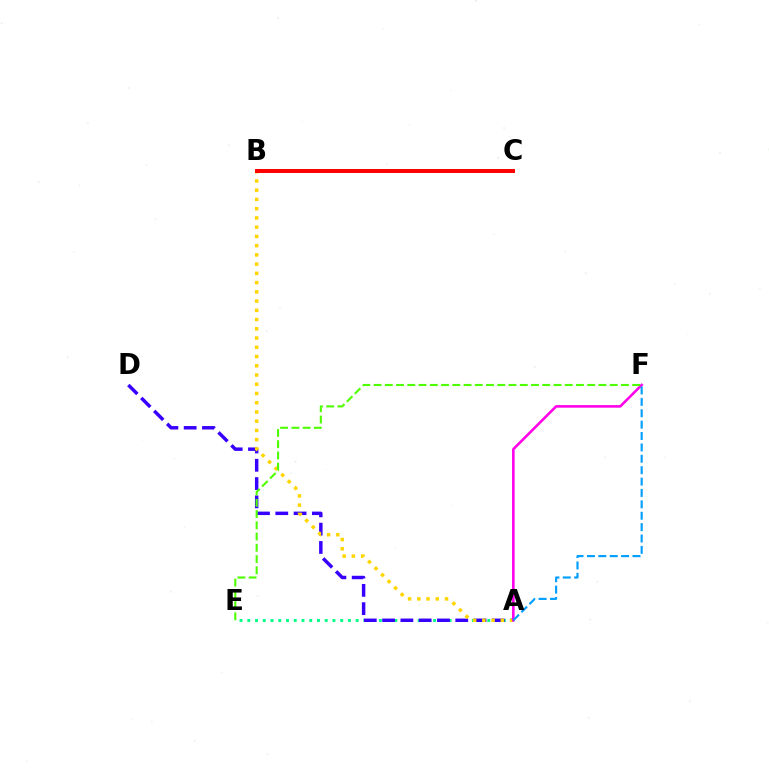{('A', 'E'): [{'color': '#00ff86', 'line_style': 'dotted', 'thickness': 2.1}], ('A', 'D'): [{'color': '#3700ff', 'line_style': 'dashed', 'thickness': 2.49}], ('A', 'B'): [{'color': '#ffd500', 'line_style': 'dotted', 'thickness': 2.51}], ('B', 'C'): [{'color': '#ff0000', 'line_style': 'solid', 'thickness': 2.86}], ('A', 'F'): [{'color': '#ff00ed', 'line_style': 'solid', 'thickness': 1.87}, {'color': '#009eff', 'line_style': 'dashed', 'thickness': 1.55}], ('E', 'F'): [{'color': '#4fff00', 'line_style': 'dashed', 'thickness': 1.53}]}